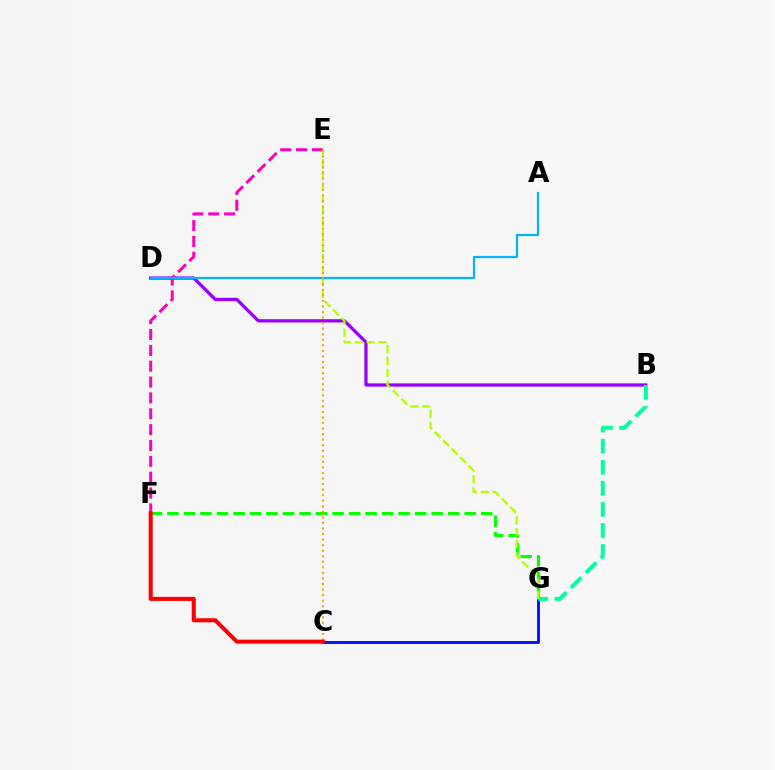{('C', 'G'): [{'color': '#0010ff', 'line_style': 'solid', 'thickness': 2.06}], ('B', 'D'): [{'color': '#9b00ff', 'line_style': 'solid', 'thickness': 2.36}], ('E', 'F'): [{'color': '#ff00bd', 'line_style': 'dashed', 'thickness': 2.15}], ('B', 'G'): [{'color': '#00ff9d', 'line_style': 'dashed', 'thickness': 2.86}], ('F', 'G'): [{'color': '#08ff00', 'line_style': 'dashed', 'thickness': 2.24}], ('E', 'G'): [{'color': '#b3ff00', 'line_style': 'dashed', 'thickness': 1.62}], ('A', 'D'): [{'color': '#00b5ff', 'line_style': 'solid', 'thickness': 1.59}], ('C', 'E'): [{'color': '#ffa500', 'line_style': 'dotted', 'thickness': 1.51}], ('C', 'F'): [{'color': '#ff0000', 'line_style': 'solid', 'thickness': 2.91}]}